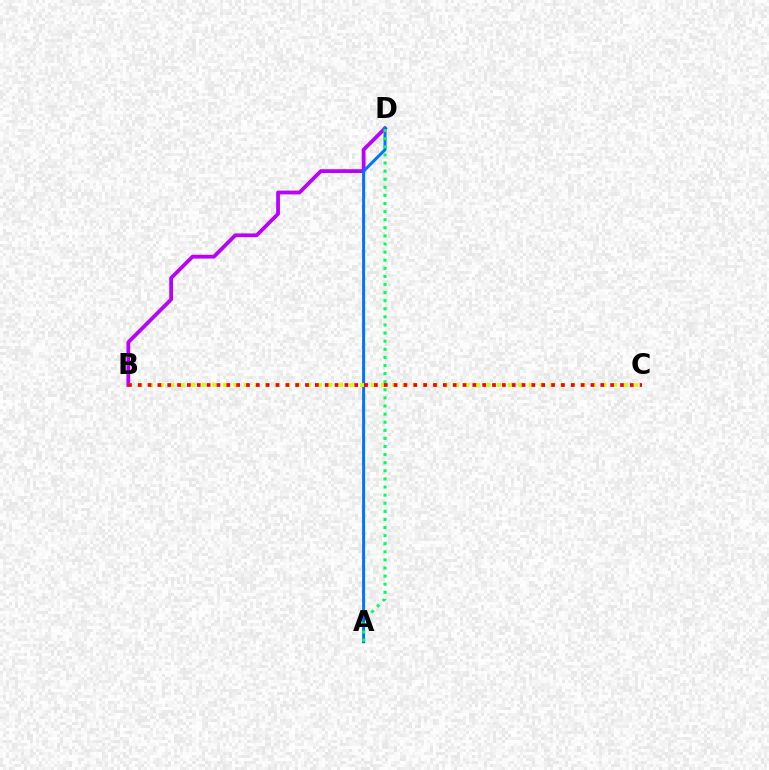{('B', 'D'): [{'color': '#b900ff', 'line_style': 'solid', 'thickness': 2.71}], ('A', 'D'): [{'color': '#0074ff', 'line_style': 'solid', 'thickness': 2.16}, {'color': '#00ff5c', 'line_style': 'dotted', 'thickness': 2.2}], ('B', 'C'): [{'color': '#d1ff00', 'line_style': 'dotted', 'thickness': 2.87}, {'color': '#ff0000', 'line_style': 'dotted', 'thickness': 2.67}]}